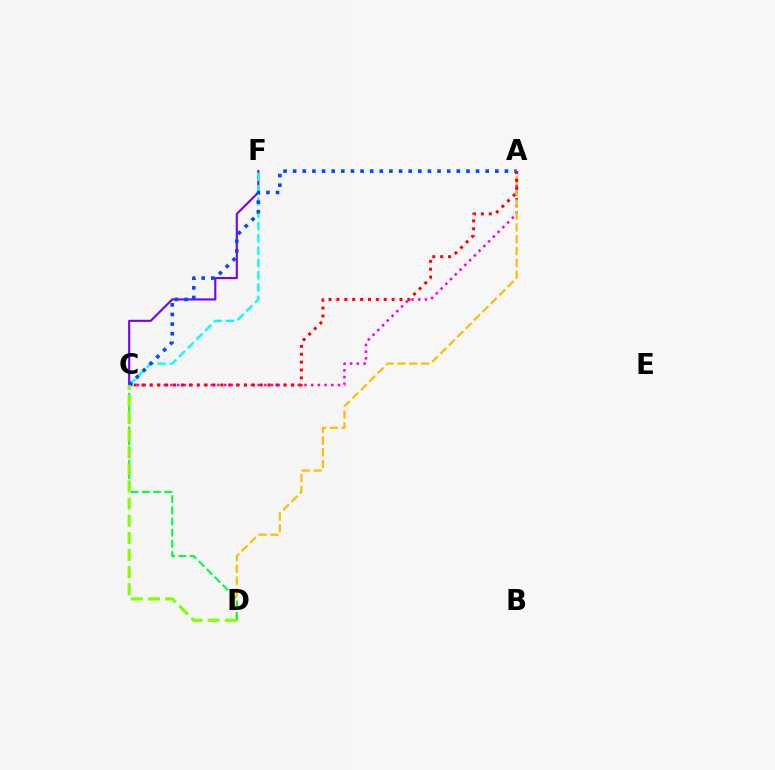{('A', 'C'): [{'color': '#ff00cf', 'line_style': 'dotted', 'thickness': 1.82}, {'color': '#004bff', 'line_style': 'dotted', 'thickness': 2.62}, {'color': '#ff0000', 'line_style': 'dotted', 'thickness': 2.14}], ('C', 'F'): [{'color': '#7200ff', 'line_style': 'solid', 'thickness': 1.52}, {'color': '#00fff6', 'line_style': 'dashed', 'thickness': 1.67}], ('A', 'D'): [{'color': '#ffbd00', 'line_style': 'dashed', 'thickness': 1.61}], ('C', 'D'): [{'color': '#00ff39', 'line_style': 'dashed', 'thickness': 1.52}, {'color': '#84ff00', 'line_style': 'dashed', 'thickness': 2.33}]}